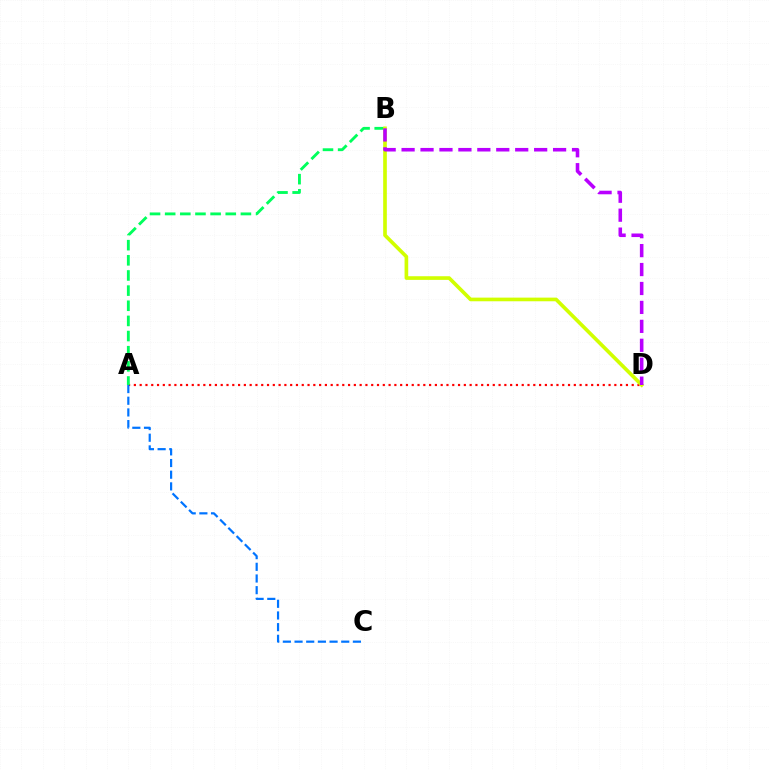{('A', 'D'): [{'color': '#ff0000', 'line_style': 'dotted', 'thickness': 1.57}], ('A', 'C'): [{'color': '#0074ff', 'line_style': 'dashed', 'thickness': 1.59}], ('A', 'B'): [{'color': '#00ff5c', 'line_style': 'dashed', 'thickness': 2.06}], ('B', 'D'): [{'color': '#d1ff00', 'line_style': 'solid', 'thickness': 2.63}, {'color': '#b900ff', 'line_style': 'dashed', 'thickness': 2.57}]}